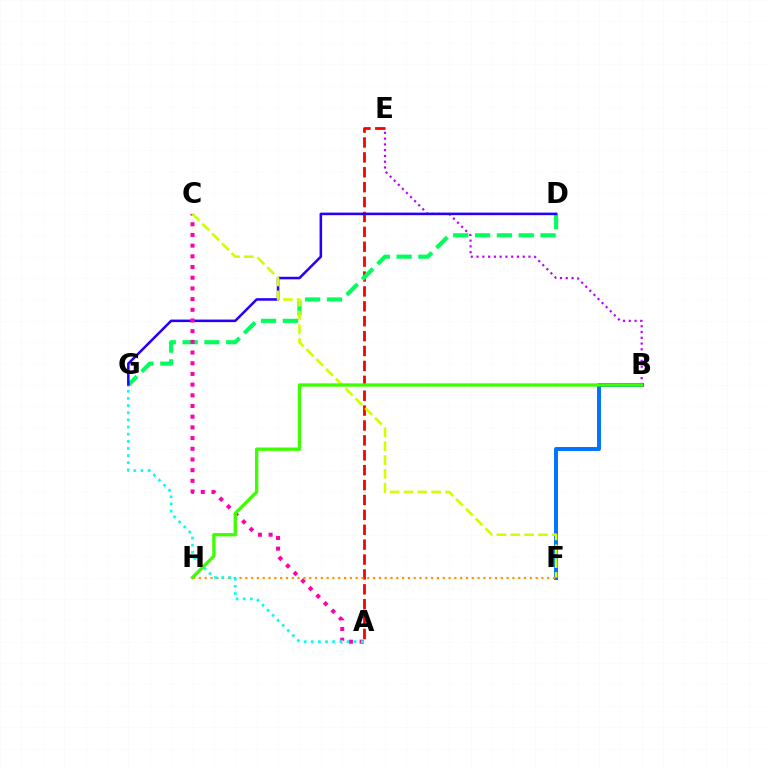{('B', 'F'): [{'color': '#0074ff', 'line_style': 'solid', 'thickness': 2.85}], ('A', 'E'): [{'color': '#ff0000', 'line_style': 'dashed', 'thickness': 2.02}], ('B', 'E'): [{'color': '#b900ff', 'line_style': 'dotted', 'thickness': 1.57}], ('F', 'H'): [{'color': '#ff9400', 'line_style': 'dotted', 'thickness': 1.58}], ('D', 'G'): [{'color': '#00ff5c', 'line_style': 'dashed', 'thickness': 2.97}, {'color': '#2500ff', 'line_style': 'solid', 'thickness': 1.83}], ('A', 'C'): [{'color': '#ff00ac', 'line_style': 'dotted', 'thickness': 2.9}], ('A', 'G'): [{'color': '#00fff6', 'line_style': 'dotted', 'thickness': 1.94}], ('C', 'F'): [{'color': '#d1ff00', 'line_style': 'dashed', 'thickness': 1.88}], ('B', 'H'): [{'color': '#3dff00', 'line_style': 'solid', 'thickness': 2.39}]}